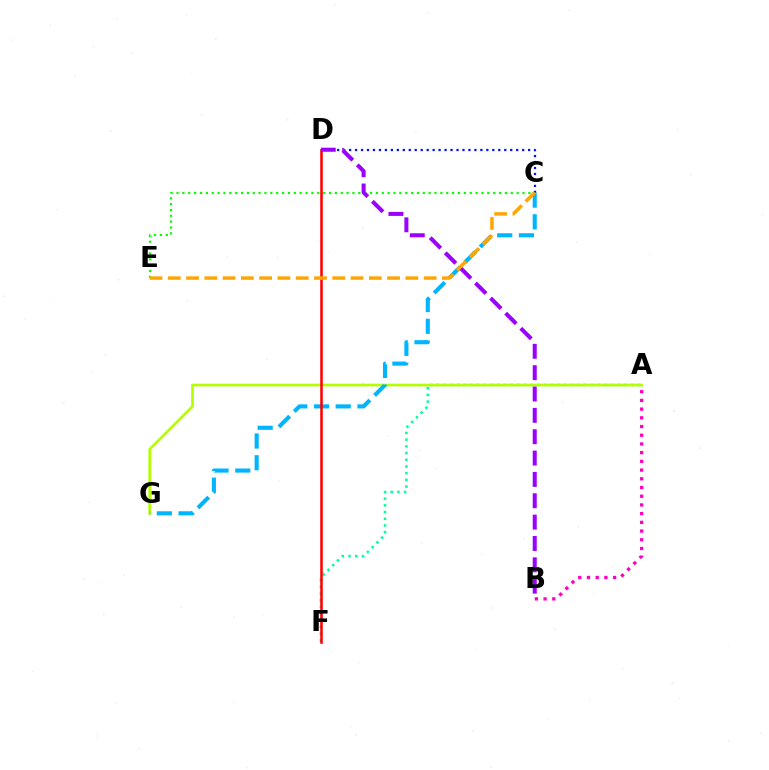{('A', 'B'): [{'color': '#ff00bd', 'line_style': 'dotted', 'thickness': 2.37}], ('C', 'E'): [{'color': '#08ff00', 'line_style': 'dotted', 'thickness': 1.59}, {'color': '#ffa500', 'line_style': 'dashed', 'thickness': 2.48}], ('A', 'F'): [{'color': '#00ff9d', 'line_style': 'dotted', 'thickness': 1.82}], ('C', 'D'): [{'color': '#0010ff', 'line_style': 'dotted', 'thickness': 1.62}], ('A', 'G'): [{'color': '#b3ff00', 'line_style': 'solid', 'thickness': 1.94}], ('C', 'G'): [{'color': '#00b5ff', 'line_style': 'dashed', 'thickness': 2.95}], ('D', 'F'): [{'color': '#ff0000', 'line_style': 'solid', 'thickness': 1.83}], ('B', 'D'): [{'color': '#9b00ff', 'line_style': 'dashed', 'thickness': 2.9}]}